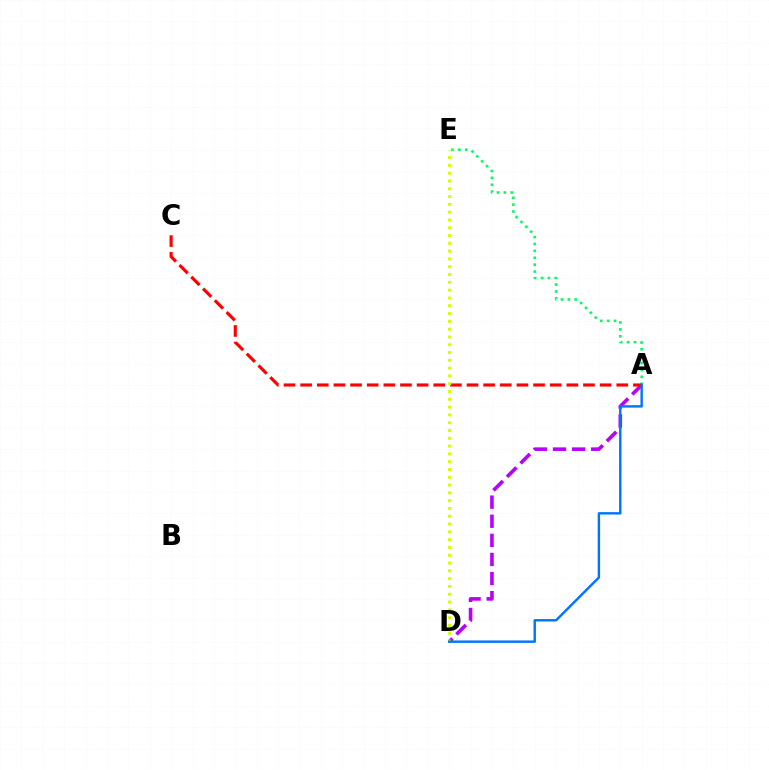{('A', 'D'): [{'color': '#b900ff', 'line_style': 'dashed', 'thickness': 2.59}, {'color': '#0074ff', 'line_style': 'solid', 'thickness': 1.74}], ('A', 'E'): [{'color': '#00ff5c', 'line_style': 'dotted', 'thickness': 1.87}], ('A', 'C'): [{'color': '#ff0000', 'line_style': 'dashed', 'thickness': 2.26}], ('D', 'E'): [{'color': '#d1ff00', 'line_style': 'dotted', 'thickness': 2.12}]}